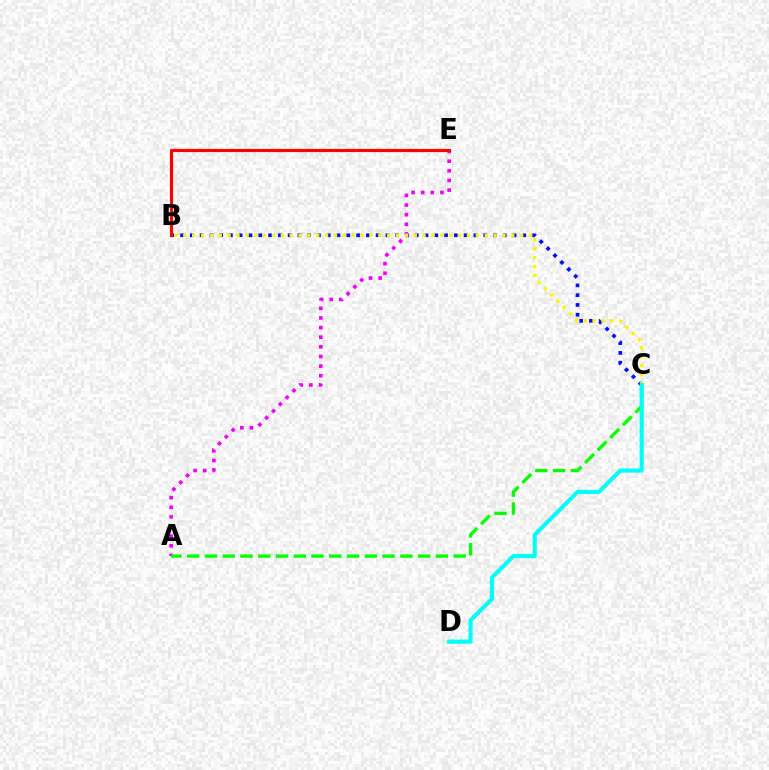{('B', 'C'): [{'color': '#0010ff', 'line_style': 'dotted', 'thickness': 2.66}, {'color': '#fcf500', 'line_style': 'dotted', 'thickness': 2.41}], ('A', 'E'): [{'color': '#ee00ff', 'line_style': 'dotted', 'thickness': 2.62}], ('A', 'C'): [{'color': '#08ff00', 'line_style': 'dashed', 'thickness': 2.41}], ('B', 'E'): [{'color': '#ff0000', 'line_style': 'solid', 'thickness': 2.29}], ('C', 'D'): [{'color': '#00fff6', 'line_style': 'solid', 'thickness': 2.96}]}